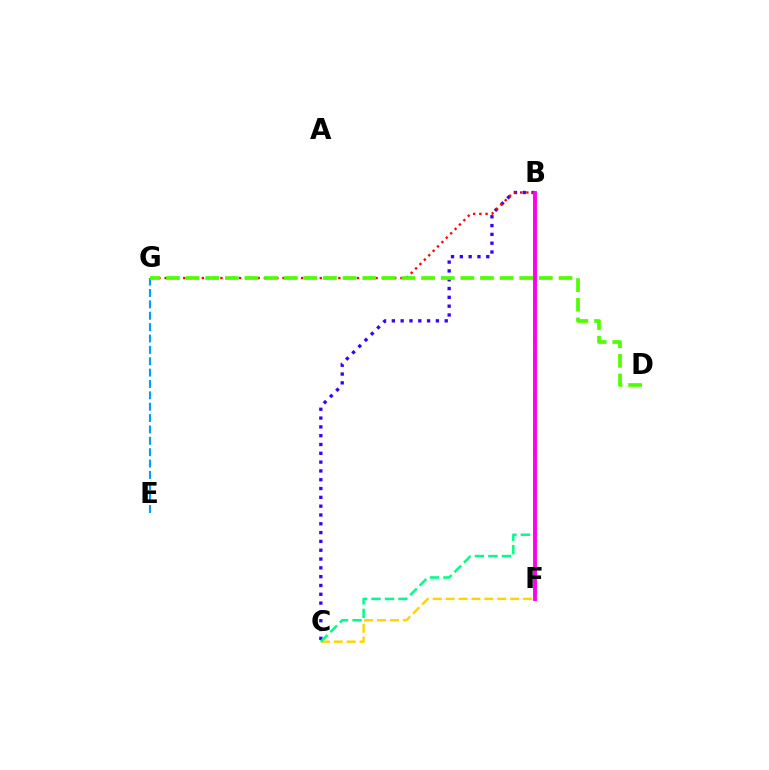{('B', 'C'): [{'color': '#3700ff', 'line_style': 'dotted', 'thickness': 2.39}, {'color': '#00ff86', 'line_style': 'dashed', 'thickness': 1.83}], ('E', 'G'): [{'color': '#009eff', 'line_style': 'dashed', 'thickness': 1.54}], ('B', 'G'): [{'color': '#ff0000', 'line_style': 'dotted', 'thickness': 1.69}], ('C', 'F'): [{'color': '#ffd500', 'line_style': 'dashed', 'thickness': 1.76}], ('B', 'F'): [{'color': '#ff00ed', 'line_style': 'solid', 'thickness': 2.78}], ('D', 'G'): [{'color': '#4fff00', 'line_style': 'dashed', 'thickness': 2.67}]}